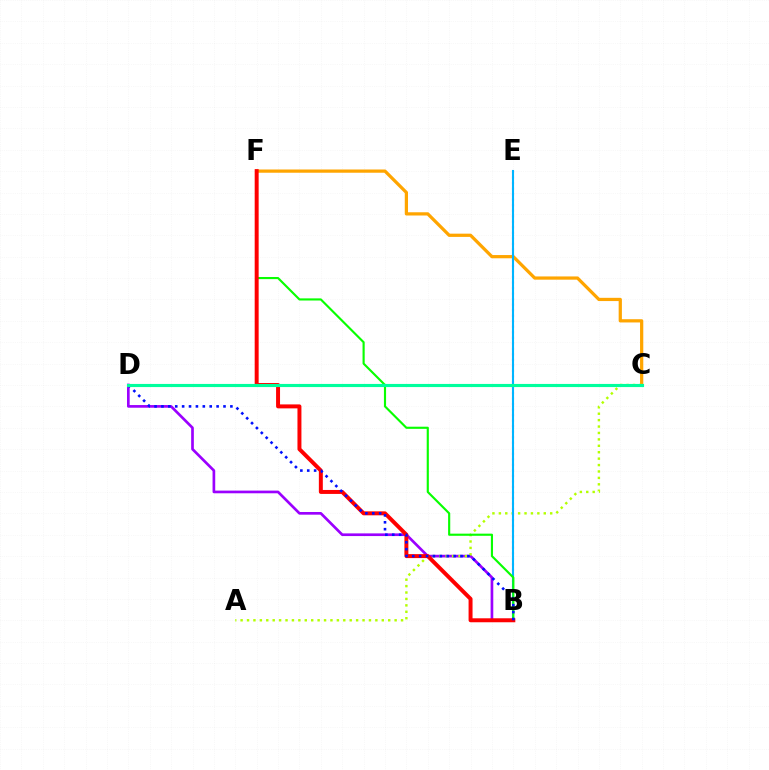{('B', 'E'): [{'color': '#ff00bd', 'line_style': 'dotted', 'thickness': 1.5}, {'color': '#00b5ff', 'line_style': 'solid', 'thickness': 1.5}], ('B', 'D'): [{'color': '#9b00ff', 'line_style': 'solid', 'thickness': 1.93}, {'color': '#0010ff', 'line_style': 'dotted', 'thickness': 1.87}], ('C', 'F'): [{'color': '#ffa500', 'line_style': 'solid', 'thickness': 2.33}], ('A', 'C'): [{'color': '#b3ff00', 'line_style': 'dotted', 'thickness': 1.74}], ('B', 'F'): [{'color': '#08ff00', 'line_style': 'solid', 'thickness': 1.54}, {'color': '#ff0000', 'line_style': 'solid', 'thickness': 2.86}], ('C', 'D'): [{'color': '#00ff9d', 'line_style': 'solid', 'thickness': 2.26}]}